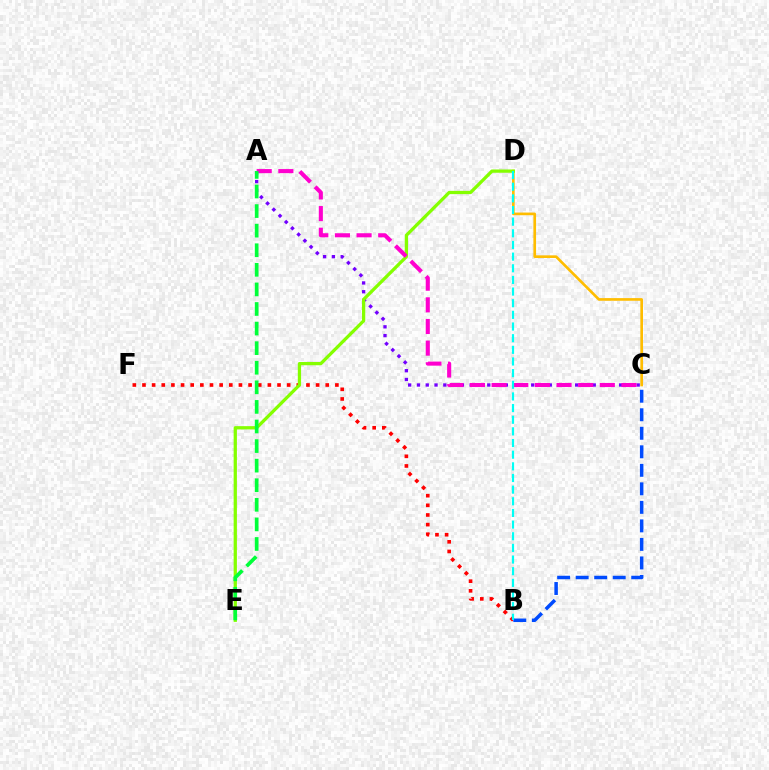{('C', 'D'): [{'color': '#ffbd00', 'line_style': 'solid', 'thickness': 1.92}], ('A', 'C'): [{'color': '#7200ff', 'line_style': 'dotted', 'thickness': 2.39}, {'color': '#ff00cf', 'line_style': 'dashed', 'thickness': 2.94}], ('B', 'F'): [{'color': '#ff0000', 'line_style': 'dotted', 'thickness': 2.62}], ('D', 'E'): [{'color': '#84ff00', 'line_style': 'solid', 'thickness': 2.35}], ('B', 'C'): [{'color': '#004bff', 'line_style': 'dashed', 'thickness': 2.52}], ('A', 'E'): [{'color': '#00ff39', 'line_style': 'dashed', 'thickness': 2.66}], ('B', 'D'): [{'color': '#00fff6', 'line_style': 'dashed', 'thickness': 1.58}]}